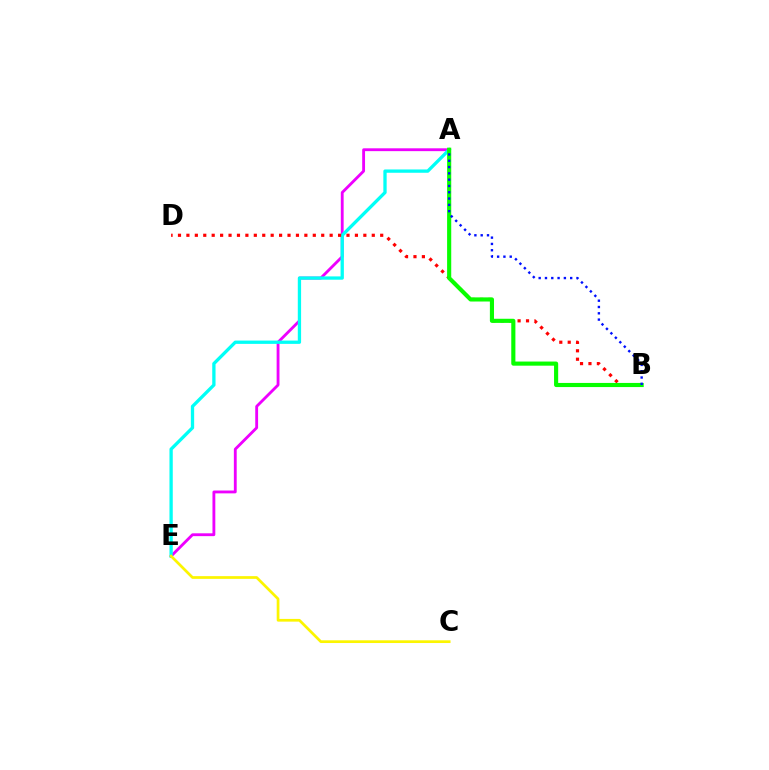{('A', 'E'): [{'color': '#ee00ff', 'line_style': 'solid', 'thickness': 2.04}, {'color': '#00fff6', 'line_style': 'solid', 'thickness': 2.38}], ('B', 'D'): [{'color': '#ff0000', 'line_style': 'dotted', 'thickness': 2.29}], ('C', 'E'): [{'color': '#fcf500', 'line_style': 'solid', 'thickness': 1.96}], ('A', 'B'): [{'color': '#08ff00', 'line_style': 'solid', 'thickness': 2.97}, {'color': '#0010ff', 'line_style': 'dotted', 'thickness': 1.71}]}